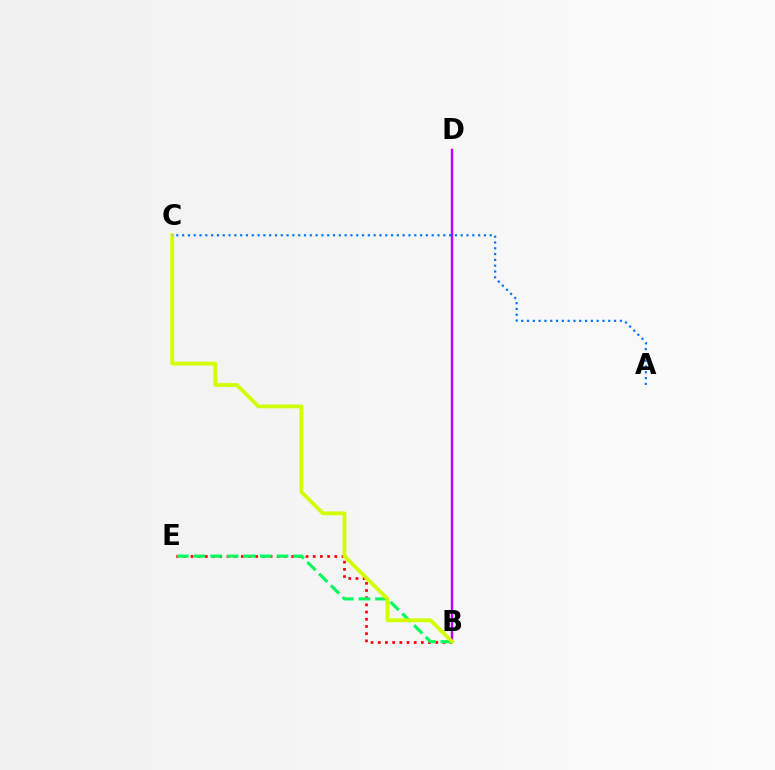{('B', 'D'): [{'color': '#b900ff', 'line_style': 'solid', 'thickness': 1.76}], ('B', 'E'): [{'color': '#ff0000', 'line_style': 'dotted', 'thickness': 1.95}, {'color': '#00ff5c', 'line_style': 'dashed', 'thickness': 2.25}], ('B', 'C'): [{'color': '#d1ff00', 'line_style': 'solid', 'thickness': 2.76}], ('A', 'C'): [{'color': '#0074ff', 'line_style': 'dotted', 'thickness': 1.58}]}